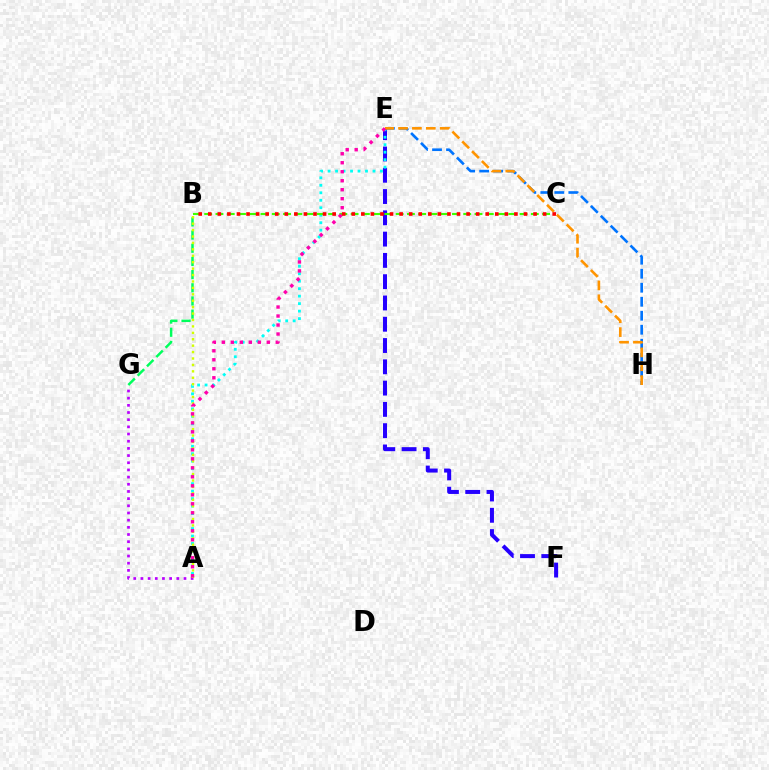{('E', 'F'): [{'color': '#2500ff', 'line_style': 'dashed', 'thickness': 2.89}], ('B', 'G'): [{'color': '#00ff5c', 'line_style': 'dashed', 'thickness': 1.79}], ('A', 'E'): [{'color': '#00fff6', 'line_style': 'dotted', 'thickness': 2.03}, {'color': '#ff00ac', 'line_style': 'dotted', 'thickness': 2.44}], ('E', 'H'): [{'color': '#0074ff', 'line_style': 'dashed', 'thickness': 1.9}, {'color': '#ff9400', 'line_style': 'dashed', 'thickness': 1.89}], ('B', 'C'): [{'color': '#3dff00', 'line_style': 'dashed', 'thickness': 1.53}, {'color': '#ff0000', 'line_style': 'dotted', 'thickness': 2.6}], ('A', 'G'): [{'color': '#b900ff', 'line_style': 'dotted', 'thickness': 1.95}], ('A', 'B'): [{'color': '#d1ff00', 'line_style': 'dotted', 'thickness': 1.74}]}